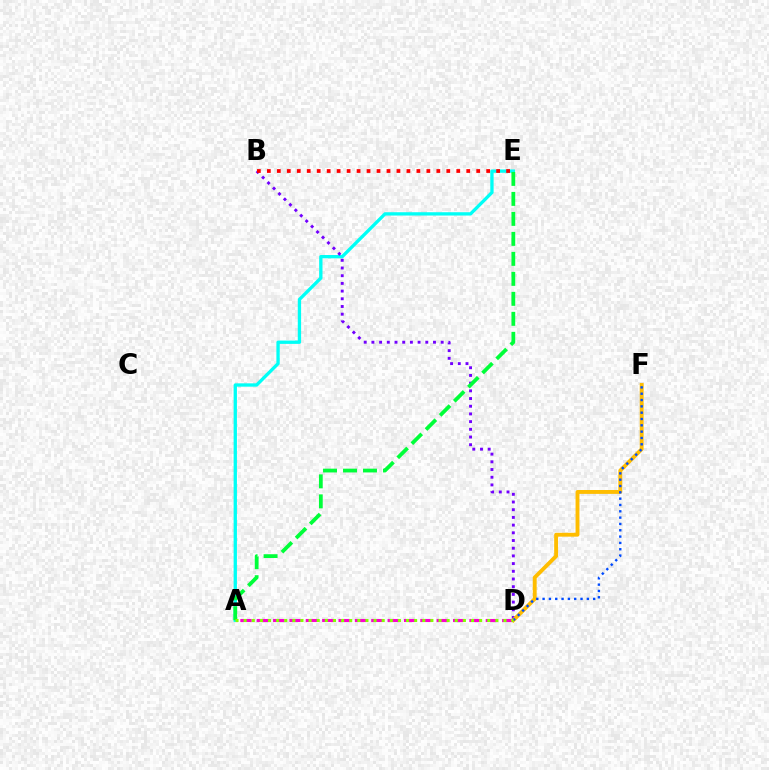{('A', 'E'): [{'color': '#00fff6', 'line_style': 'solid', 'thickness': 2.39}, {'color': '#00ff39', 'line_style': 'dashed', 'thickness': 2.72}], ('A', 'D'): [{'color': '#ff00cf', 'line_style': 'dashed', 'thickness': 2.22}, {'color': '#84ff00', 'line_style': 'dotted', 'thickness': 2.21}], ('B', 'D'): [{'color': '#7200ff', 'line_style': 'dotted', 'thickness': 2.09}], ('D', 'F'): [{'color': '#ffbd00', 'line_style': 'solid', 'thickness': 2.79}, {'color': '#004bff', 'line_style': 'dotted', 'thickness': 1.72}], ('B', 'E'): [{'color': '#ff0000', 'line_style': 'dotted', 'thickness': 2.71}]}